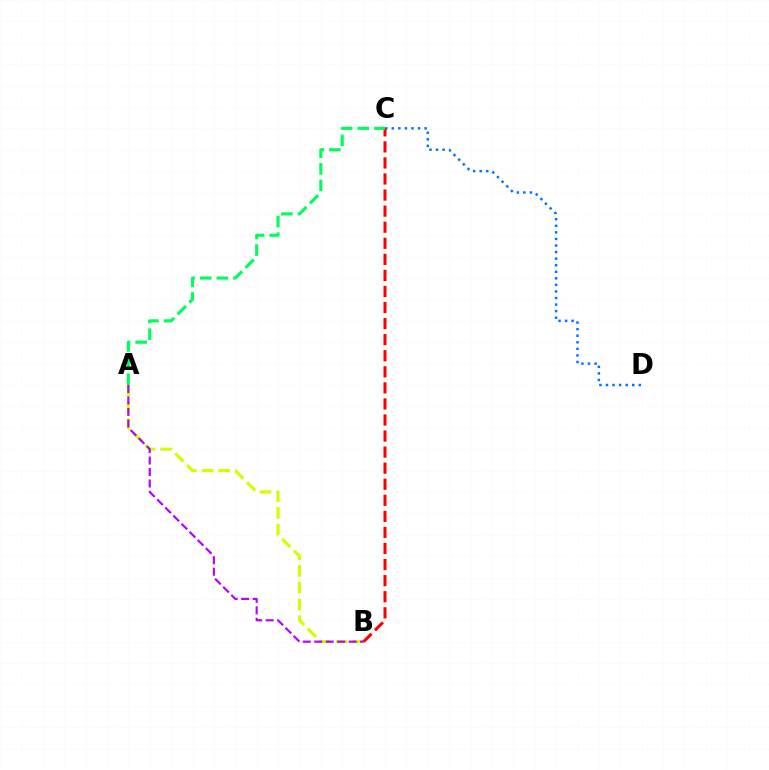{('A', 'B'): [{'color': '#d1ff00', 'line_style': 'dashed', 'thickness': 2.27}, {'color': '#b900ff', 'line_style': 'dashed', 'thickness': 1.56}], ('C', 'D'): [{'color': '#0074ff', 'line_style': 'dotted', 'thickness': 1.78}], ('B', 'C'): [{'color': '#ff0000', 'line_style': 'dashed', 'thickness': 2.18}], ('A', 'C'): [{'color': '#00ff5c', 'line_style': 'dashed', 'thickness': 2.26}]}